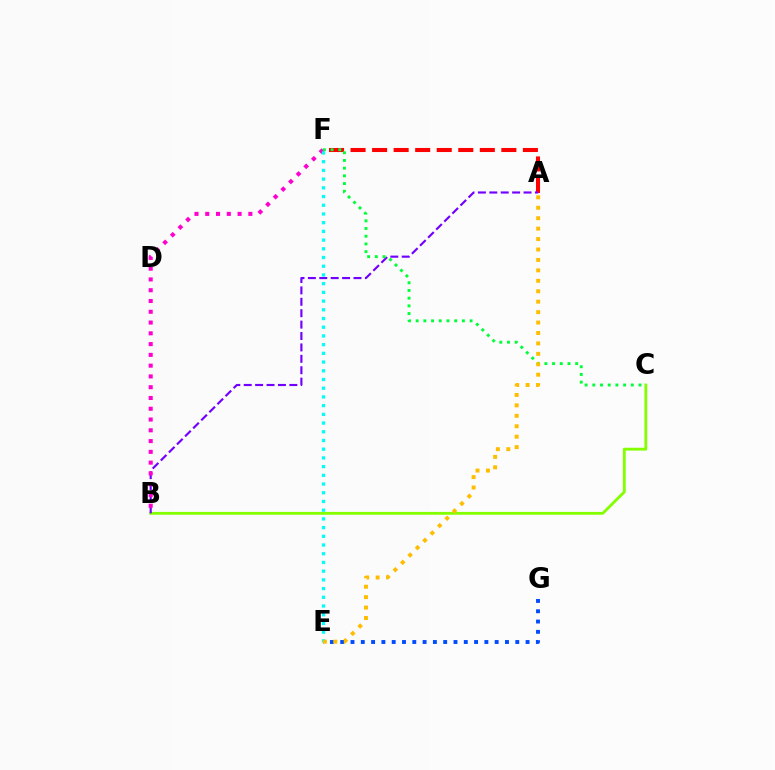{('A', 'F'): [{'color': '#ff0000', 'line_style': 'dashed', 'thickness': 2.93}], ('B', 'C'): [{'color': '#84ff00', 'line_style': 'solid', 'thickness': 2.04}], ('E', 'G'): [{'color': '#004bff', 'line_style': 'dotted', 'thickness': 2.8}], ('A', 'B'): [{'color': '#7200ff', 'line_style': 'dashed', 'thickness': 1.55}], ('B', 'F'): [{'color': '#ff00cf', 'line_style': 'dotted', 'thickness': 2.93}], ('E', 'F'): [{'color': '#00fff6', 'line_style': 'dotted', 'thickness': 2.37}], ('C', 'F'): [{'color': '#00ff39', 'line_style': 'dotted', 'thickness': 2.09}], ('A', 'E'): [{'color': '#ffbd00', 'line_style': 'dotted', 'thickness': 2.84}]}